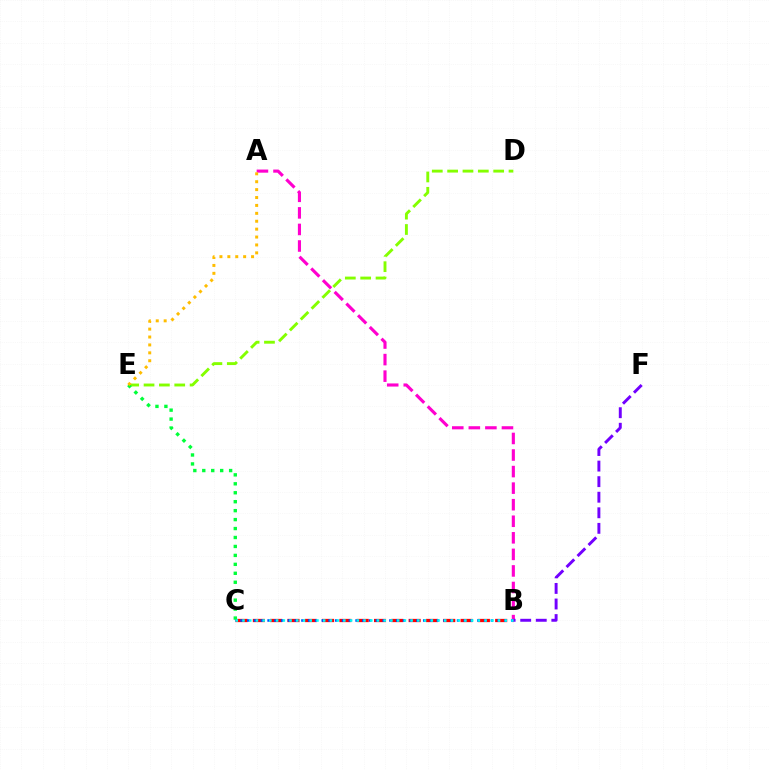{('B', 'C'): [{'color': '#ff0000', 'line_style': 'dashed', 'thickness': 2.35}, {'color': '#004bff', 'line_style': 'dotted', 'thickness': 1.84}, {'color': '#00fff6', 'line_style': 'dotted', 'thickness': 1.83}], ('D', 'E'): [{'color': '#84ff00', 'line_style': 'dashed', 'thickness': 2.09}], ('C', 'E'): [{'color': '#00ff39', 'line_style': 'dotted', 'thickness': 2.43}], ('A', 'B'): [{'color': '#ff00cf', 'line_style': 'dashed', 'thickness': 2.25}], ('B', 'F'): [{'color': '#7200ff', 'line_style': 'dashed', 'thickness': 2.11}], ('A', 'E'): [{'color': '#ffbd00', 'line_style': 'dotted', 'thickness': 2.15}]}